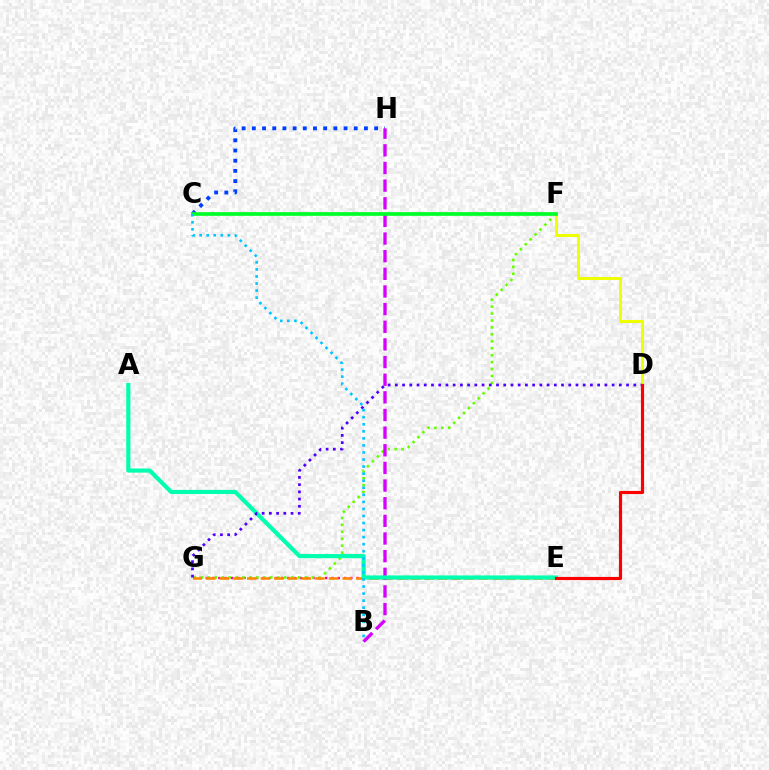{('E', 'G'): [{'color': '#ff00a0', 'line_style': 'dotted', 'thickness': 1.71}, {'color': '#ff8800', 'line_style': 'dashed', 'thickness': 1.85}], ('F', 'G'): [{'color': '#66ff00', 'line_style': 'dotted', 'thickness': 1.89}], ('C', 'H'): [{'color': '#003fff', 'line_style': 'dotted', 'thickness': 2.77}], ('D', 'F'): [{'color': '#eeff00', 'line_style': 'solid', 'thickness': 2.17}], ('B', 'H'): [{'color': '#d600ff', 'line_style': 'dashed', 'thickness': 2.4}], ('A', 'E'): [{'color': '#00ffaf', 'line_style': 'solid', 'thickness': 2.98}], ('C', 'F'): [{'color': '#00ff27', 'line_style': 'solid', 'thickness': 2.65}], ('D', 'G'): [{'color': '#4f00ff', 'line_style': 'dotted', 'thickness': 1.96}], ('B', 'C'): [{'color': '#00c7ff', 'line_style': 'dotted', 'thickness': 1.92}], ('D', 'E'): [{'color': '#ff0000', 'line_style': 'solid', 'thickness': 2.27}]}